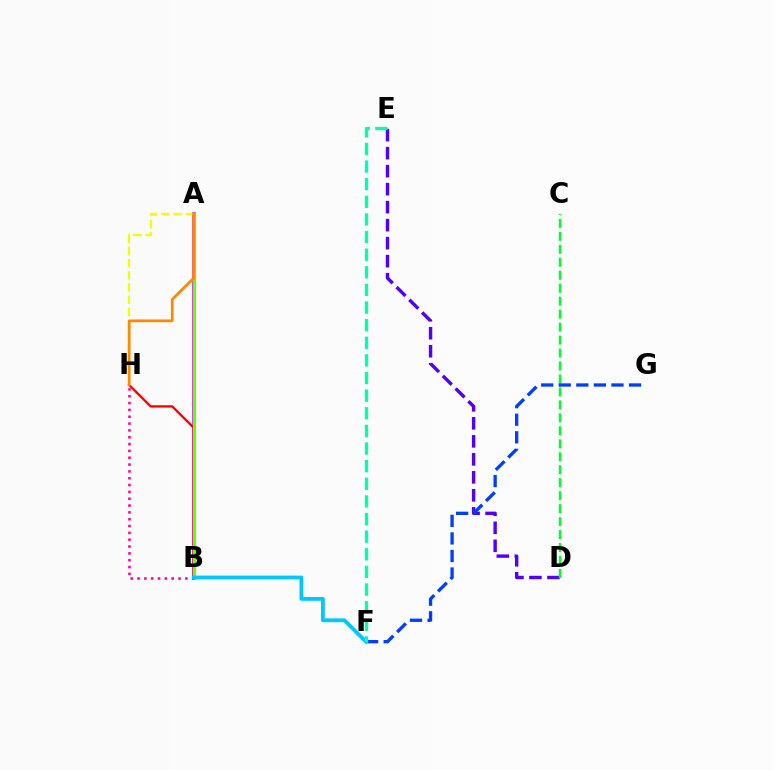{('A', 'B'): [{'color': '#d600ff', 'line_style': 'solid', 'thickness': 2.56}, {'color': '#66ff00', 'line_style': 'solid', 'thickness': 2.27}], ('B', 'H'): [{'color': '#ff0000', 'line_style': 'solid', 'thickness': 1.68}, {'color': '#ff00a0', 'line_style': 'dotted', 'thickness': 1.86}], ('D', 'E'): [{'color': '#4f00ff', 'line_style': 'dashed', 'thickness': 2.45}], ('C', 'D'): [{'color': '#00ff27', 'line_style': 'dashed', 'thickness': 1.76}], ('F', 'G'): [{'color': '#003fff', 'line_style': 'dashed', 'thickness': 2.39}], ('B', 'F'): [{'color': '#00c7ff', 'line_style': 'solid', 'thickness': 2.73}], ('A', 'H'): [{'color': '#eeff00', 'line_style': 'dashed', 'thickness': 1.66}, {'color': '#ff8800', 'line_style': 'solid', 'thickness': 1.97}], ('E', 'F'): [{'color': '#00ffaf', 'line_style': 'dashed', 'thickness': 2.39}]}